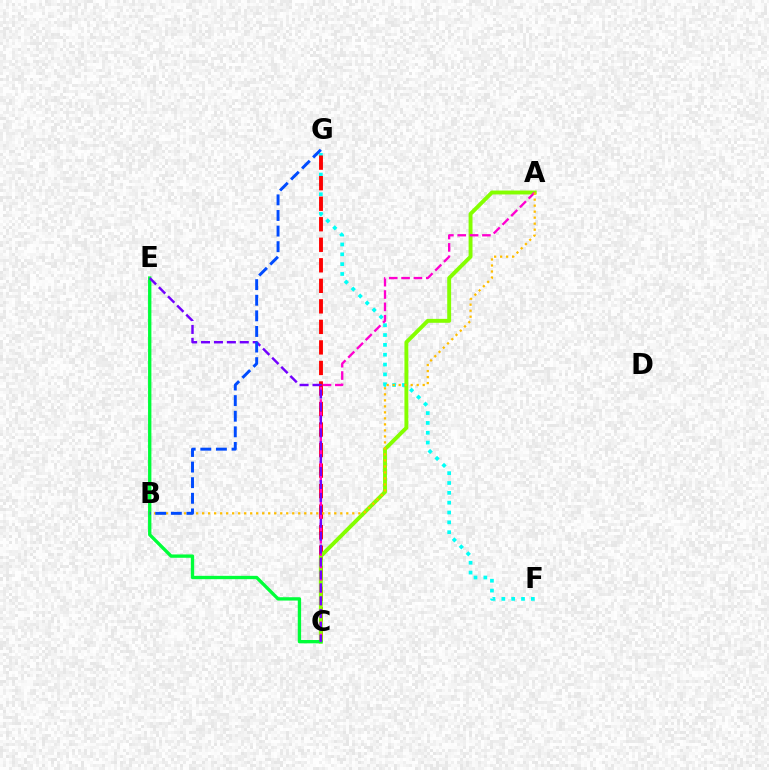{('F', 'G'): [{'color': '#00fff6', 'line_style': 'dotted', 'thickness': 2.68}], ('C', 'G'): [{'color': '#ff0000', 'line_style': 'dashed', 'thickness': 2.79}], ('A', 'C'): [{'color': '#84ff00', 'line_style': 'solid', 'thickness': 2.81}, {'color': '#ff00cf', 'line_style': 'dashed', 'thickness': 1.68}], ('C', 'E'): [{'color': '#00ff39', 'line_style': 'solid', 'thickness': 2.4}, {'color': '#7200ff', 'line_style': 'dashed', 'thickness': 1.75}], ('A', 'B'): [{'color': '#ffbd00', 'line_style': 'dotted', 'thickness': 1.63}], ('B', 'G'): [{'color': '#004bff', 'line_style': 'dashed', 'thickness': 2.12}]}